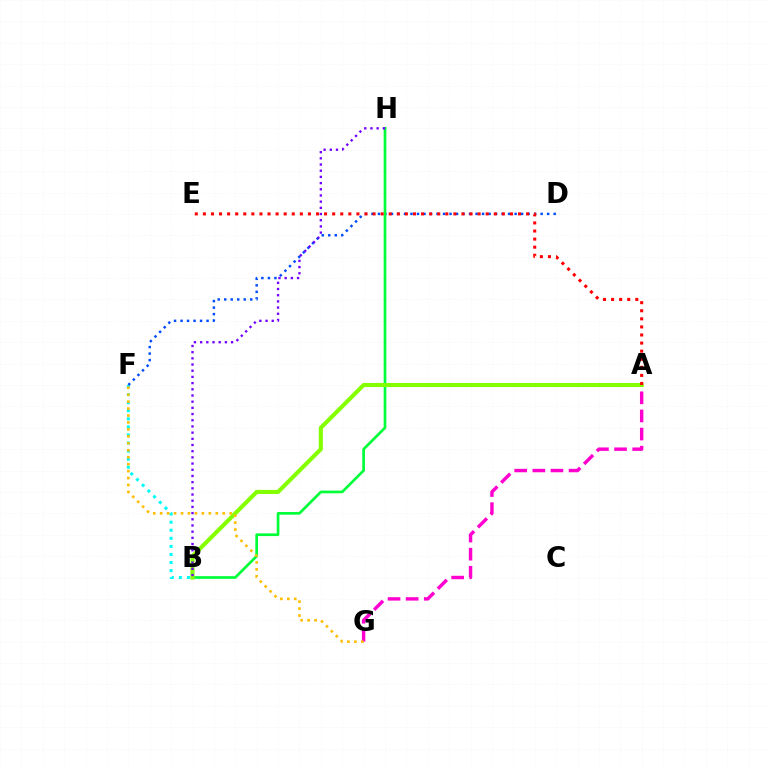{('A', 'G'): [{'color': '#ff00cf', 'line_style': 'dashed', 'thickness': 2.46}], ('B', 'F'): [{'color': '#00fff6', 'line_style': 'dotted', 'thickness': 2.19}], ('D', 'F'): [{'color': '#004bff', 'line_style': 'dotted', 'thickness': 1.77}], ('B', 'H'): [{'color': '#00ff39', 'line_style': 'solid', 'thickness': 1.94}, {'color': '#7200ff', 'line_style': 'dotted', 'thickness': 1.68}], ('A', 'B'): [{'color': '#84ff00', 'line_style': 'solid', 'thickness': 2.96}], ('A', 'E'): [{'color': '#ff0000', 'line_style': 'dotted', 'thickness': 2.2}], ('F', 'G'): [{'color': '#ffbd00', 'line_style': 'dotted', 'thickness': 1.89}]}